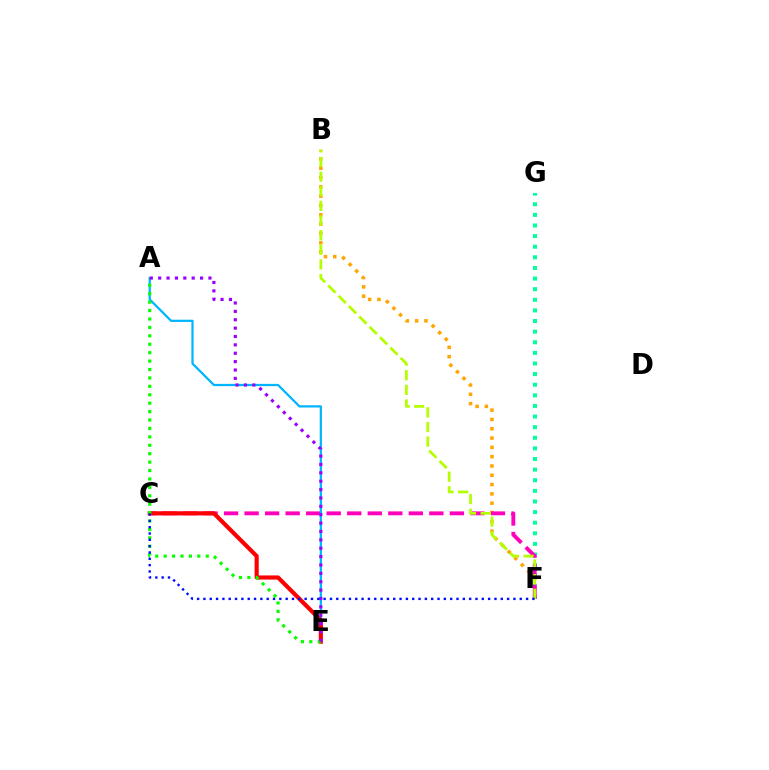{('F', 'G'): [{'color': '#00ff9d', 'line_style': 'dotted', 'thickness': 2.88}], ('B', 'F'): [{'color': '#ffa500', 'line_style': 'dotted', 'thickness': 2.53}, {'color': '#b3ff00', 'line_style': 'dashed', 'thickness': 1.99}], ('C', 'F'): [{'color': '#ff00bd', 'line_style': 'dashed', 'thickness': 2.79}, {'color': '#0010ff', 'line_style': 'dotted', 'thickness': 1.72}], ('A', 'E'): [{'color': '#00b5ff', 'line_style': 'solid', 'thickness': 1.61}, {'color': '#08ff00', 'line_style': 'dotted', 'thickness': 2.29}, {'color': '#9b00ff', 'line_style': 'dotted', 'thickness': 2.28}], ('C', 'E'): [{'color': '#ff0000', 'line_style': 'solid', 'thickness': 2.98}]}